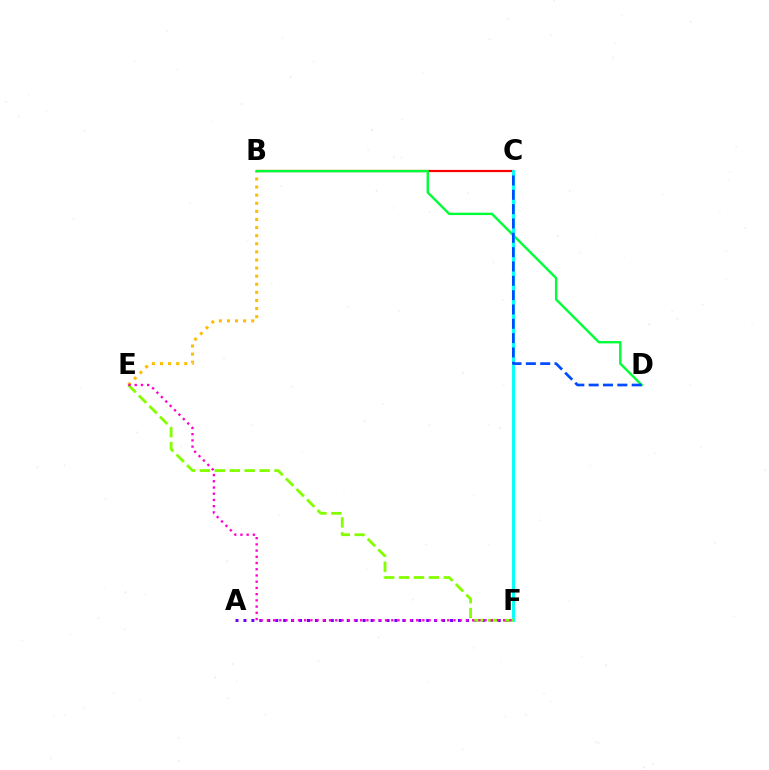{('B', 'E'): [{'color': '#ffbd00', 'line_style': 'dotted', 'thickness': 2.2}], ('B', 'C'): [{'color': '#ff0000', 'line_style': 'solid', 'thickness': 1.6}], ('A', 'F'): [{'color': '#7200ff', 'line_style': 'dotted', 'thickness': 2.16}], ('B', 'D'): [{'color': '#00ff39', 'line_style': 'solid', 'thickness': 1.73}], ('C', 'F'): [{'color': '#00fff6', 'line_style': 'solid', 'thickness': 2.08}], ('E', 'F'): [{'color': '#84ff00', 'line_style': 'dashed', 'thickness': 2.03}, {'color': '#ff00cf', 'line_style': 'dotted', 'thickness': 1.69}], ('C', 'D'): [{'color': '#004bff', 'line_style': 'dashed', 'thickness': 1.95}]}